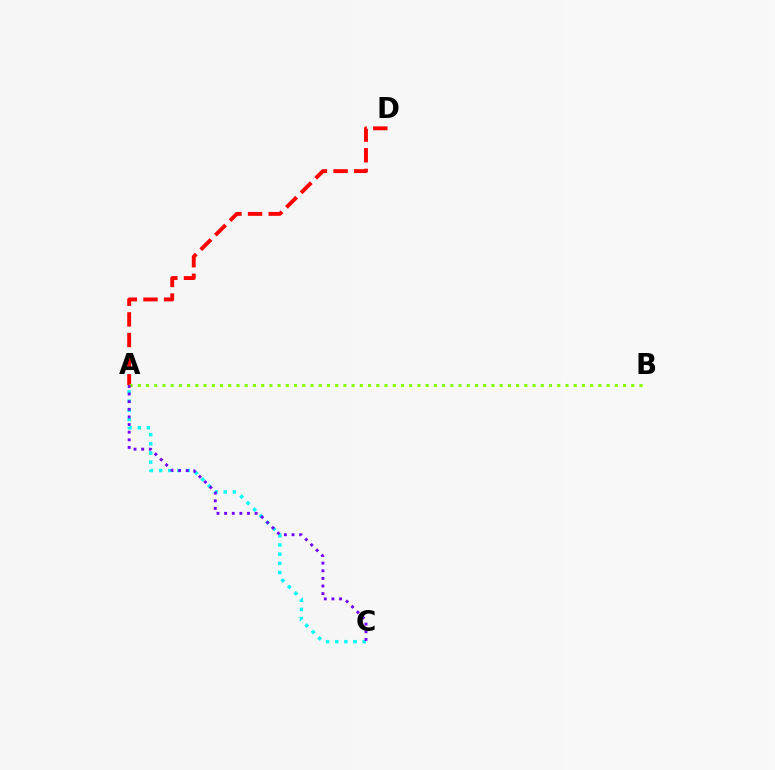{('A', 'C'): [{'color': '#00fff6', 'line_style': 'dotted', 'thickness': 2.49}, {'color': '#7200ff', 'line_style': 'dotted', 'thickness': 2.07}], ('A', 'D'): [{'color': '#ff0000', 'line_style': 'dashed', 'thickness': 2.8}], ('A', 'B'): [{'color': '#84ff00', 'line_style': 'dotted', 'thickness': 2.23}]}